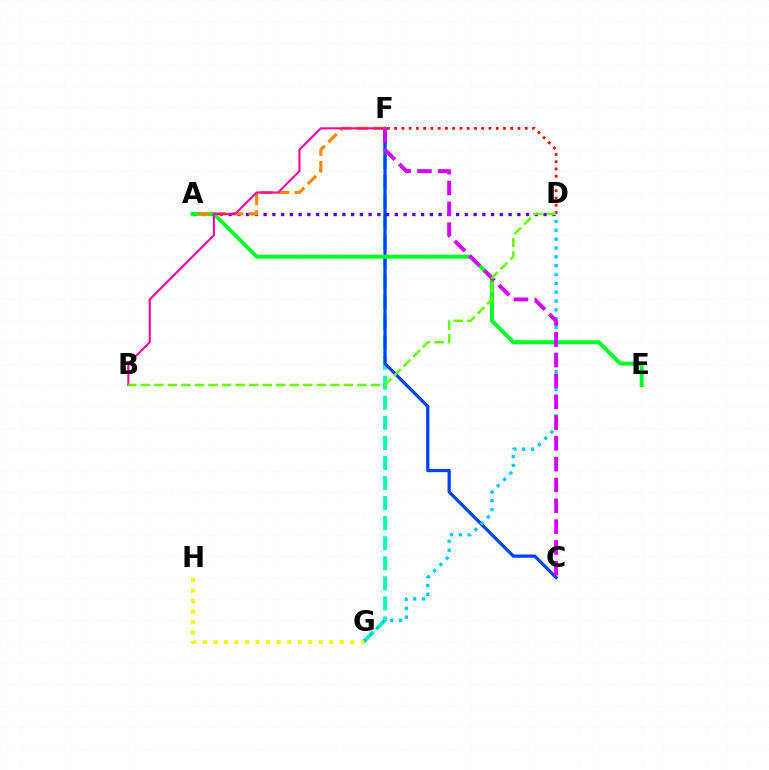{('F', 'G'): [{'color': '#00ffaf', 'line_style': 'dashed', 'thickness': 2.73}], ('A', 'D'): [{'color': '#4f00ff', 'line_style': 'dotted', 'thickness': 2.38}], ('C', 'F'): [{'color': '#003fff', 'line_style': 'solid', 'thickness': 2.33}, {'color': '#d600ff', 'line_style': 'dashed', 'thickness': 2.83}], ('A', 'E'): [{'color': '#00ff27', 'line_style': 'solid', 'thickness': 2.85}], ('A', 'F'): [{'color': '#ff8800', 'line_style': 'dashed', 'thickness': 2.29}], ('D', 'G'): [{'color': '#00c7ff', 'line_style': 'dotted', 'thickness': 2.4}], ('B', 'F'): [{'color': '#ff00a0', 'line_style': 'solid', 'thickness': 1.5}], ('D', 'F'): [{'color': '#ff0000', 'line_style': 'dotted', 'thickness': 1.97}], ('G', 'H'): [{'color': '#eeff00', 'line_style': 'dotted', 'thickness': 2.87}], ('B', 'D'): [{'color': '#66ff00', 'line_style': 'dashed', 'thickness': 1.84}]}